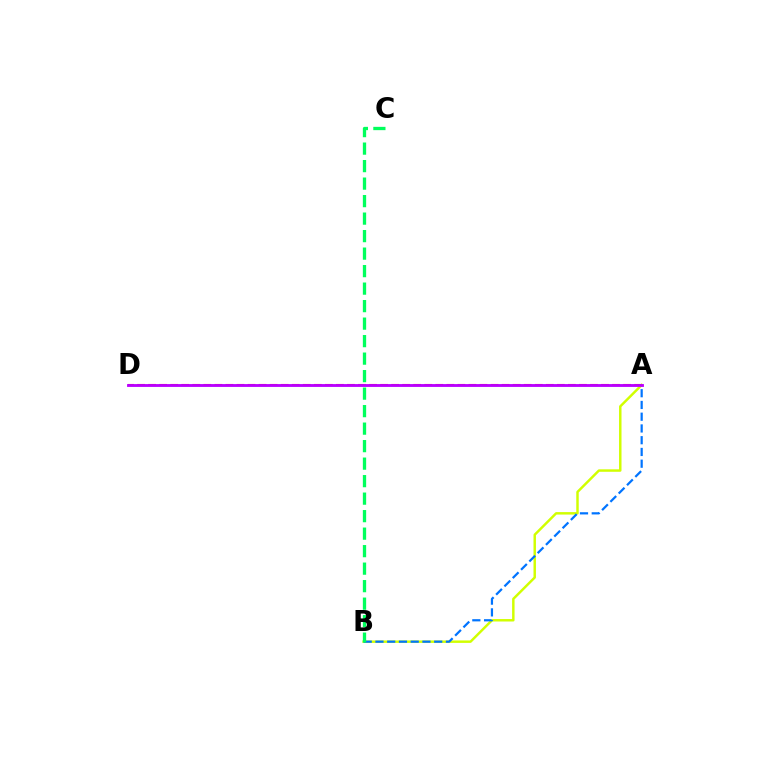{('A', 'B'): [{'color': '#d1ff00', 'line_style': 'solid', 'thickness': 1.77}, {'color': '#0074ff', 'line_style': 'dashed', 'thickness': 1.6}], ('A', 'D'): [{'color': '#ff0000', 'line_style': 'dashed', 'thickness': 1.5}, {'color': '#b900ff', 'line_style': 'solid', 'thickness': 2.05}], ('B', 'C'): [{'color': '#00ff5c', 'line_style': 'dashed', 'thickness': 2.38}]}